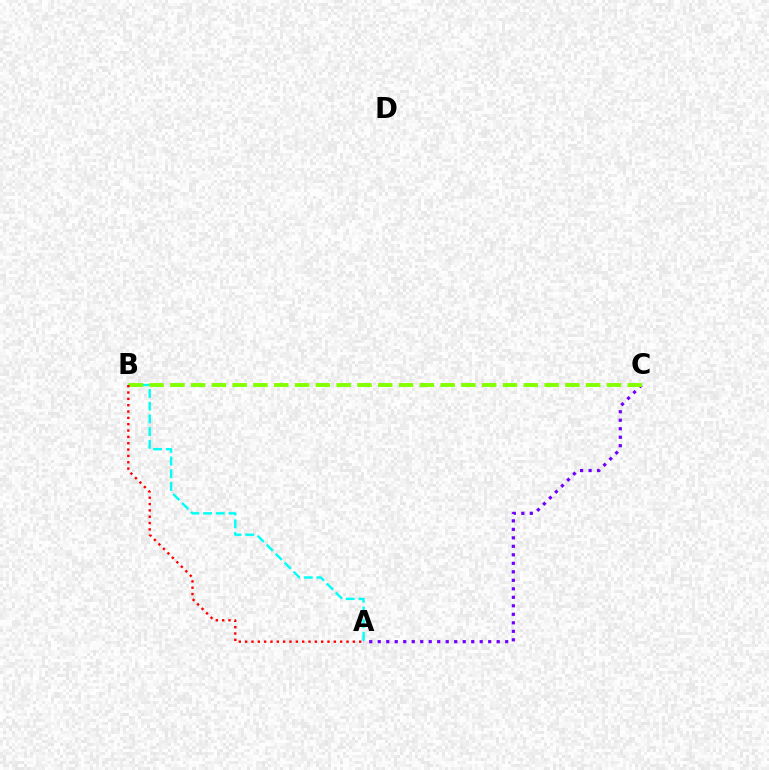{('A', 'C'): [{'color': '#7200ff', 'line_style': 'dotted', 'thickness': 2.31}], ('A', 'B'): [{'color': '#00fff6', 'line_style': 'dashed', 'thickness': 1.73}, {'color': '#ff0000', 'line_style': 'dotted', 'thickness': 1.72}], ('B', 'C'): [{'color': '#84ff00', 'line_style': 'dashed', 'thickness': 2.82}]}